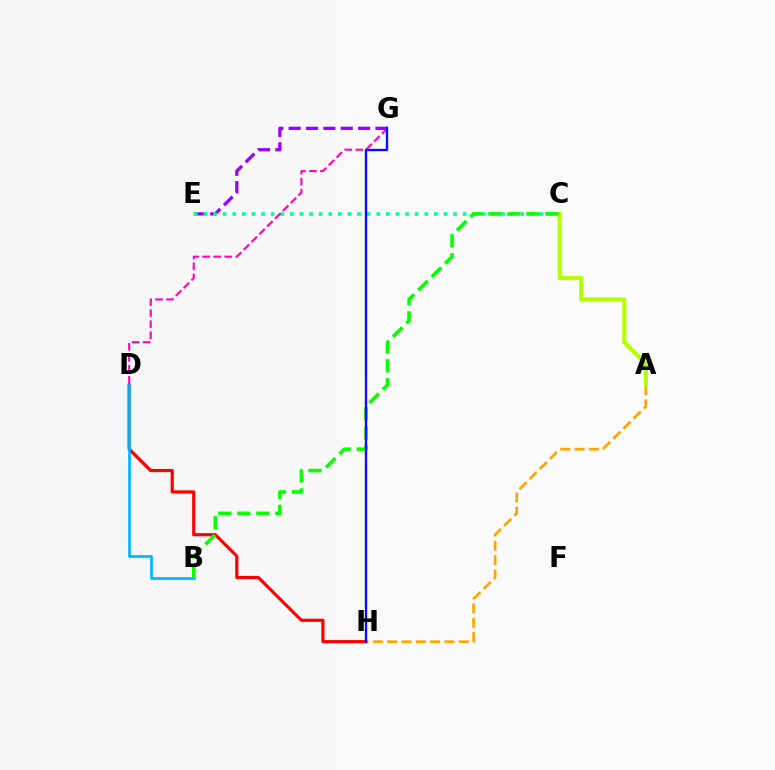{('E', 'G'): [{'color': '#9b00ff', 'line_style': 'dashed', 'thickness': 2.36}], ('C', 'E'): [{'color': '#00ff9d', 'line_style': 'dotted', 'thickness': 2.61}], ('D', 'H'): [{'color': '#ff0000', 'line_style': 'solid', 'thickness': 2.3}], ('B', 'D'): [{'color': '#00b5ff', 'line_style': 'solid', 'thickness': 1.96}], ('A', 'H'): [{'color': '#ffa500', 'line_style': 'dashed', 'thickness': 1.95}], ('D', 'G'): [{'color': '#ff00bd', 'line_style': 'dashed', 'thickness': 1.5}], ('A', 'C'): [{'color': '#b3ff00', 'line_style': 'solid', 'thickness': 2.96}], ('B', 'C'): [{'color': '#08ff00', 'line_style': 'dashed', 'thickness': 2.58}], ('G', 'H'): [{'color': '#0010ff', 'line_style': 'solid', 'thickness': 1.7}]}